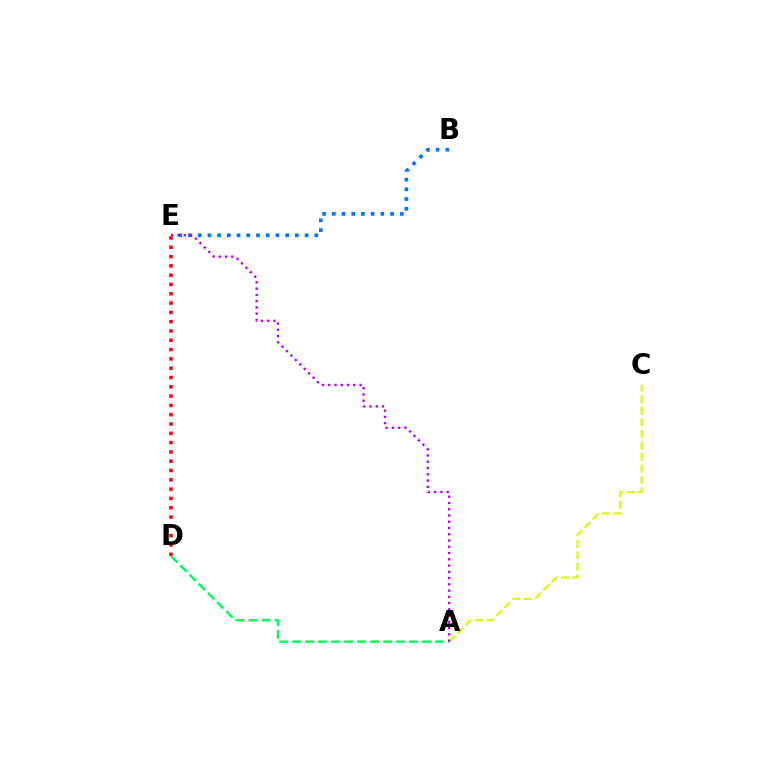{('A', 'D'): [{'color': '#00ff5c', 'line_style': 'dashed', 'thickness': 1.77}], ('A', 'C'): [{'color': '#d1ff00', 'line_style': 'dashed', 'thickness': 1.57}], ('D', 'E'): [{'color': '#ff0000', 'line_style': 'dotted', 'thickness': 2.53}], ('B', 'E'): [{'color': '#0074ff', 'line_style': 'dotted', 'thickness': 2.64}], ('A', 'E'): [{'color': '#b900ff', 'line_style': 'dotted', 'thickness': 1.7}]}